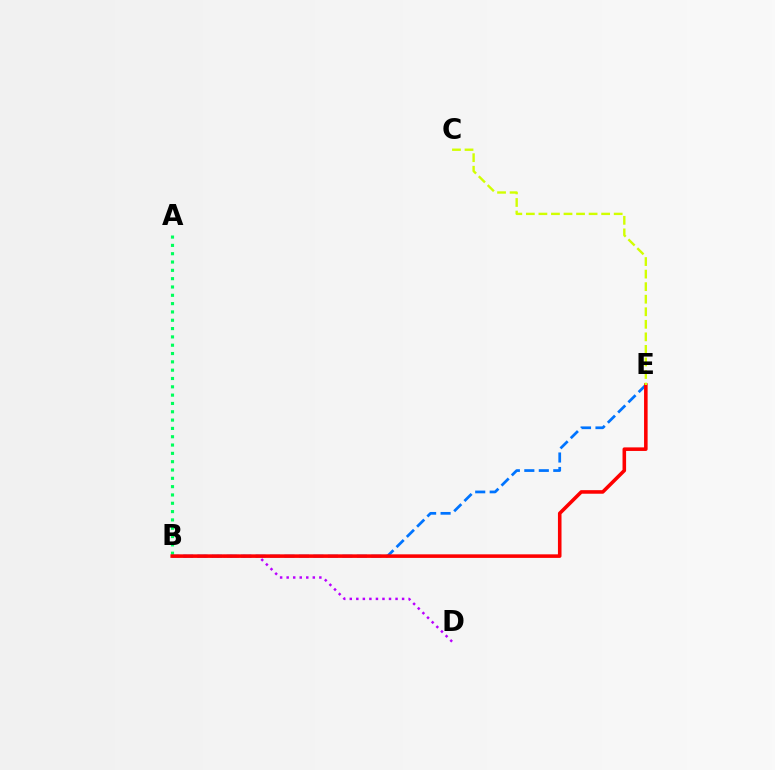{('B', 'D'): [{'color': '#b900ff', 'line_style': 'dotted', 'thickness': 1.78}], ('A', 'B'): [{'color': '#00ff5c', 'line_style': 'dotted', 'thickness': 2.26}], ('B', 'E'): [{'color': '#0074ff', 'line_style': 'dashed', 'thickness': 1.97}, {'color': '#ff0000', 'line_style': 'solid', 'thickness': 2.57}], ('C', 'E'): [{'color': '#d1ff00', 'line_style': 'dashed', 'thickness': 1.7}]}